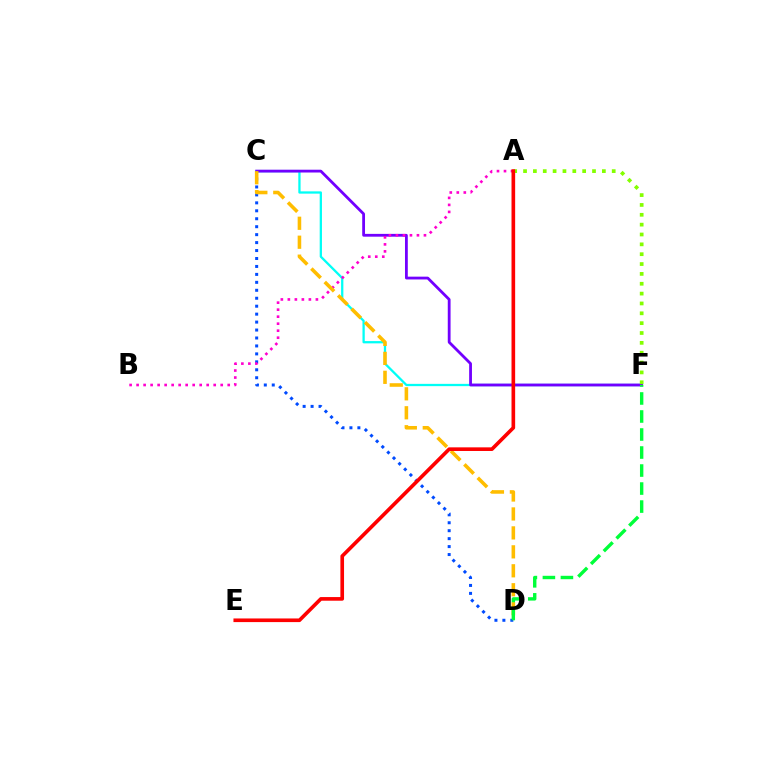{('C', 'F'): [{'color': '#00fff6', 'line_style': 'solid', 'thickness': 1.64}, {'color': '#7200ff', 'line_style': 'solid', 'thickness': 2.02}], ('A', 'F'): [{'color': '#84ff00', 'line_style': 'dotted', 'thickness': 2.68}], ('C', 'D'): [{'color': '#004bff', 'line_style': 'dotted', 'thickness': 2.16}, {'color': '#ffbd00', 'line_style': 'dashed', 'thickness': 2.57}], ('A', 'B'): [{'color': '#ff00cf', 'line_style': 'dotted', 'thickness': 1.9}], ('D', 'F'): [{'color': '#00ff39', 'line_style': 'dashed', 'thickness': 2.45}], ('A', 'E'): [{'color': '#ff0000', 'line_style': 'solid', 'thickness': 2.62}]}